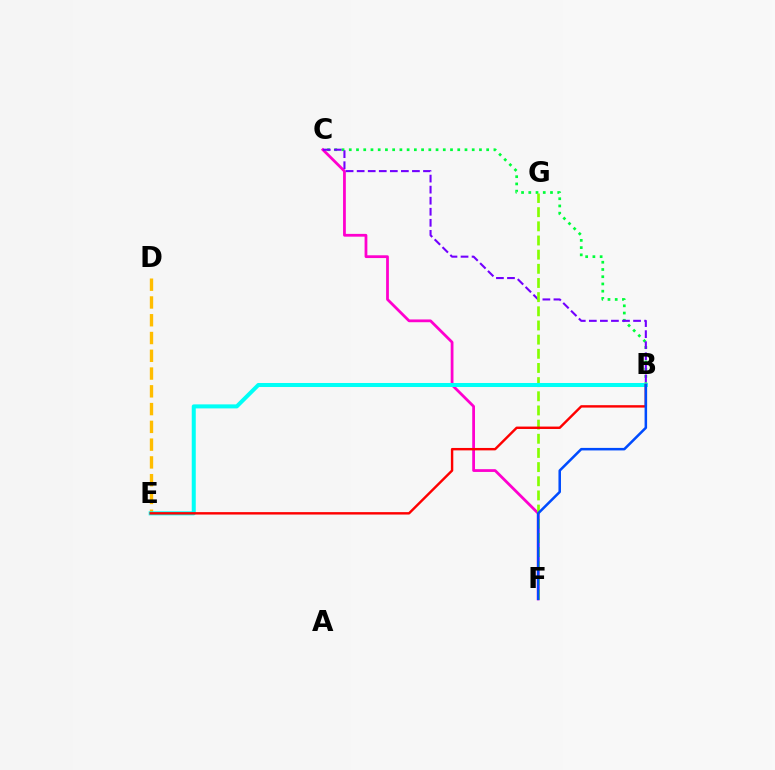{('C', 'F'): [{'color': '#ff00cf', 'line_style': 'solid', 'thickness': 2.0}], ('D', 'E'): [{'color': '#ffbd00', 'line_style': 'dashed', 'thickness': 2.41}], ('B', 'C'): [{'color': '#00ff39', 'line_style': 'dotted', 'thickness': 1.96}, {'color': '#7200ff', 'line_style': 'dashed', 'thickness': 1.5}], ('F', 'G'): [{'color': '#84ff00', 'line_style': 'dashed', 'thickness': 1.92}], ('B', 'E'): [{'color': '#00fff6', 'line_style': 'solid', 'thickness': 2.9}, {'color': '#ff0000', 'line_style': 'solid', 'thickness': 1.74}], ('B', 'F'): [{'color': '#004bff', 'line_style': 'solid', 'thickness': 1.82}]}